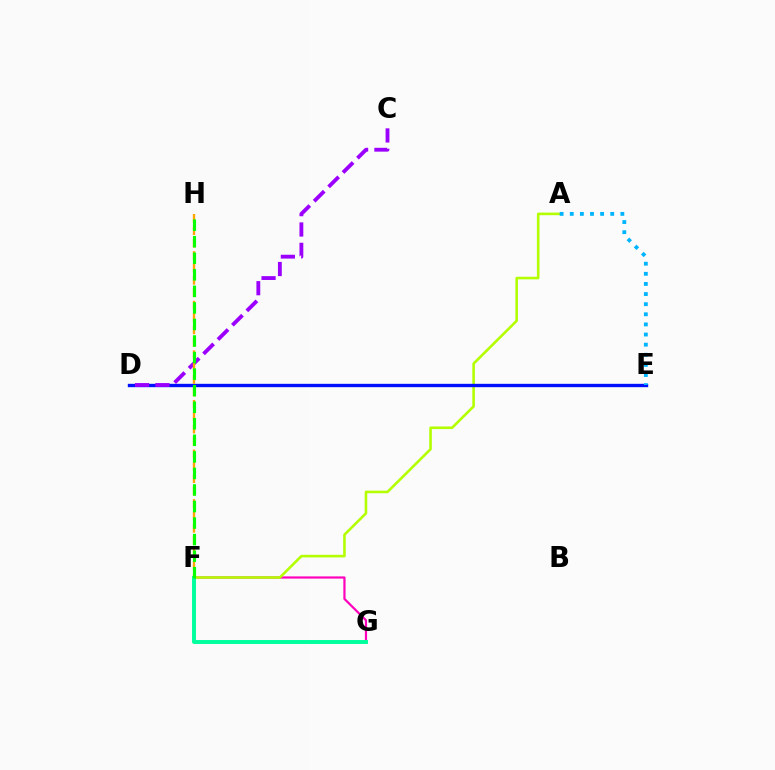{('F', 'G'): [{'color': '#ff00bd', 'line_style': 'solid', 'thickness': 1.59}, {'color': '#00ff9d', 'line_style': 'solid', 'thickness': 2.83}], ('A', 'F'): [{'color': '#b3ff00', 'line_style': 'solid', 'thickness': 1.86}], ('D', 'E'): [{'color': '#ff0000', 'line_style': 'dashed', 'thickness': 1.98}, {'color': '#0010ff', 'line_style': 'solid', 'thickness': 2.42}], ('A', 'E'): [{'color': '#00b5ff', 'line_style': 'dotted', 'thickness': 2.75}], ('C', 'D'): [{'color': '#9b00ff', 'line_style': 'dashed', 'thickness': 2.76}], ('F', 'H'): [{'color': '#ffa500', 'line_style': 'dashed', 'thickness': 1.68}, {'color': '#08ff00', 'line_style': 'dashed', 'thickness': 2.25}]}